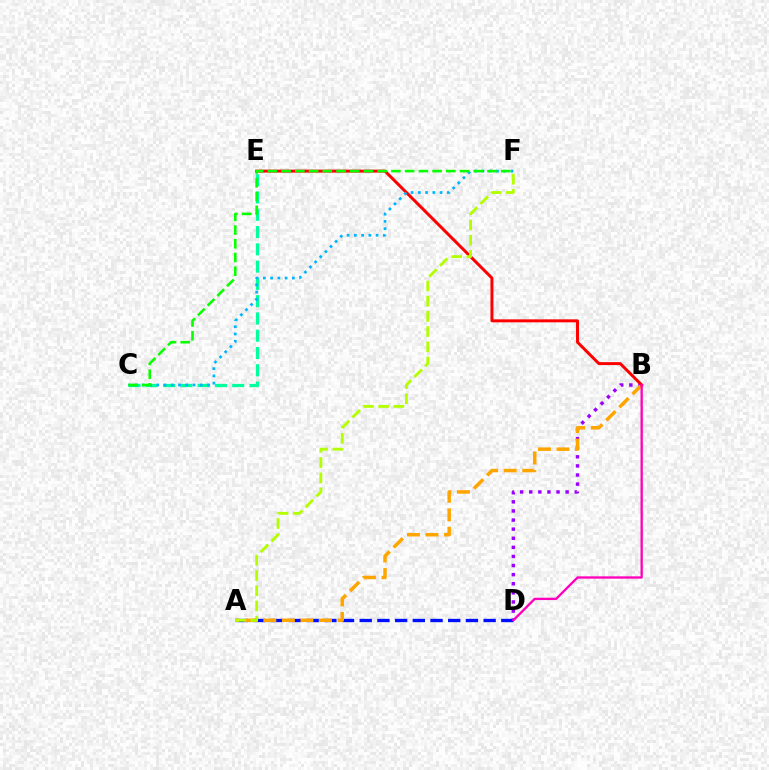{('C', 'E'): [{'color': '#00ff9d', 'line_style': 'dashed', 'thickness': 2.35}], ('B', 'D'): [{'color': '#9b00ff', 'line_style': 'dotted', 'thickness': 2.47}, {'color': '#ff00bd', 'line_style': 'solid', 'thickness': 1.68}], ('A', 'D'): [{'color': '#0010ff', 'line_style': 'dashed', 'thickness': 2.4}], ('A', 'B'): [{'color': '#ffa500', 'line_style': 'dashed', 'thickness': 2.52}], ('B', 'E'): [{'color': '#ff0000', 'line_style': 'solid', 'thickness': 2.14}], ('C', 'F'): [{'color': '#00b5ff', 'line_style': 'dotted', 'thickness': 1.97}, {'color': '#08ff00', 'line_style': 'dashed', 'thickness': 1.86}], ('A', 'F'): [{'color': '#b3ff00', 'line_style': 'dashed', 'thickness': 2.07}]}